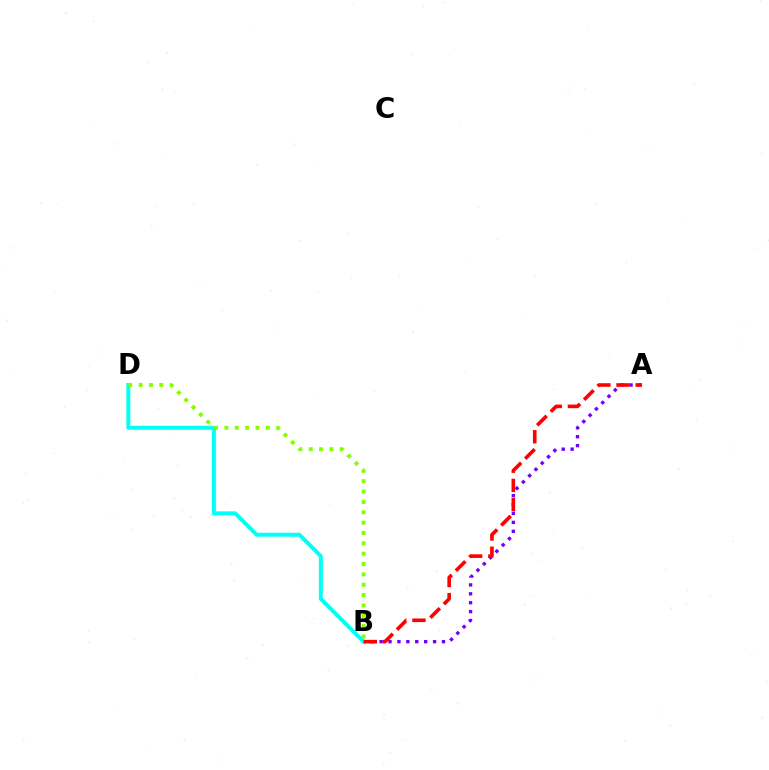{('A', 'B'): [{'color': '#7200ff', 'line_style': 'dotted', 'thickness': 2.42}, {'color': '#ff0000', 'line_style': 'dashed', 'thickness': 2.6}], ('B', 'D'): [{'color': '#00fff6', 'line_style': 'solid', 'thickness': 2.84}, {'color': '#84ff00', 'line_style': 'dotted', 'thickness': 2.81}]}